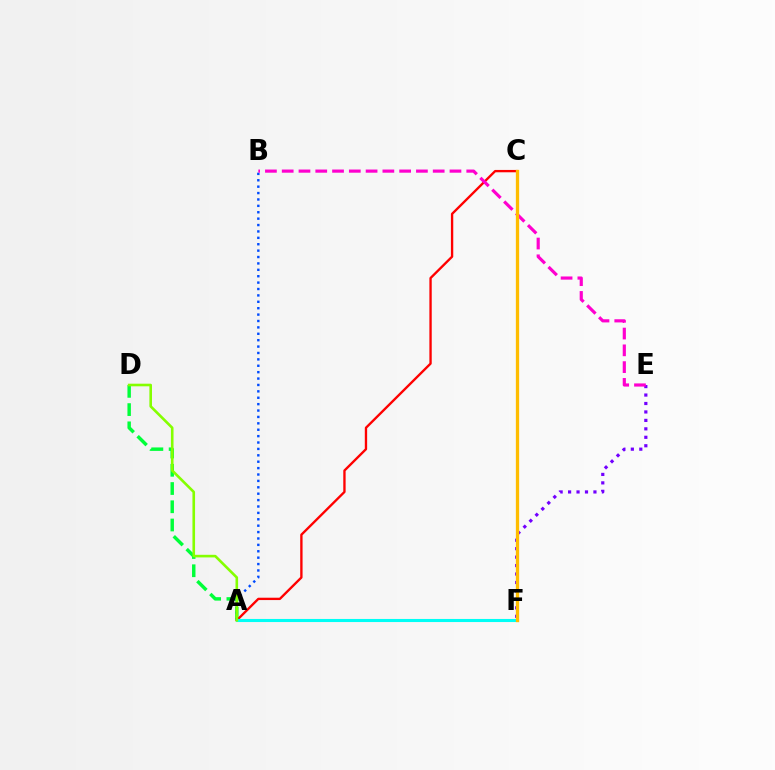{('A', 'D'): [{'color': '#00ff39', 'line_style': 'dashed', 'thickness': 2.48}, {'color': '#84ff00', 'line_style': 'solid', 'thickness': 1.88}], ('A', 'C'): [{'color': '#ff0000', 'line_style': 'solid', 'thickness': 1.69}], ('A', 'F'): [{'color': '#00fff6', 'line_style': 'solid', 'thickness': 2.22}], ('A', 'B'): [{'color': '#004bff', 'line_style': 'dotted', 'thickness': 1.74}], ('E', 'F'): [{'color': '#7200ff', 'line_style': 'dotted', 'thickness': 2.3}], ('B', 'E'): [{'color': '#ff00cf', 'line_style': 'dashed', 'thickness': 2.28}], ('C', 'F'): [{'color': '#ffbd00', 'line_style': 'solid', 'thickness': 2.37}]}